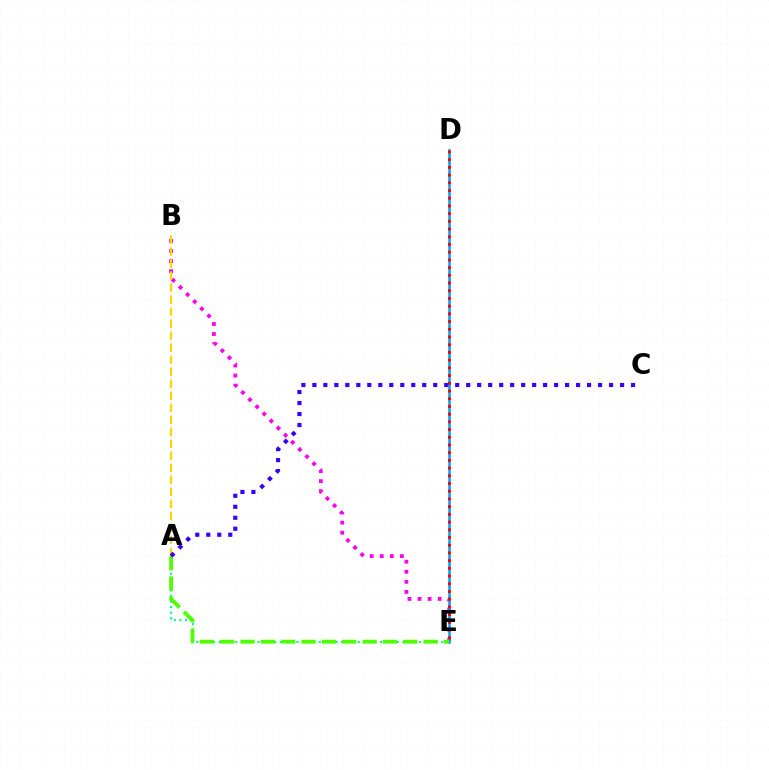{('B', 'E'): [{'color': '#ff00ed', 'line_style': 'dotted', 'thickness': 2.74}], ('A', 'B'): [{'color': '#ffd500', 'line_style': 'dashed', 'thickness': 1.63}], ('D', 'E'): [{'color': '#009eff', 'line_style': 'solid', 'thickness': 1.8}, {'color': '#ff0000', 'line_style': 'dotted', 'thickness': 2.1}], ('A', 'E'): [{'color': '#00ff86', 'line_style': 'dotted', 'thickness': 1.51}, {'color': '#4fff00', 'line_style': 'dashed', 'thickness': 2.76}], ('A', 'C'): [{'color': '#3700ff', 'line_style': 'dotted', 'thickness': 2.99}]}